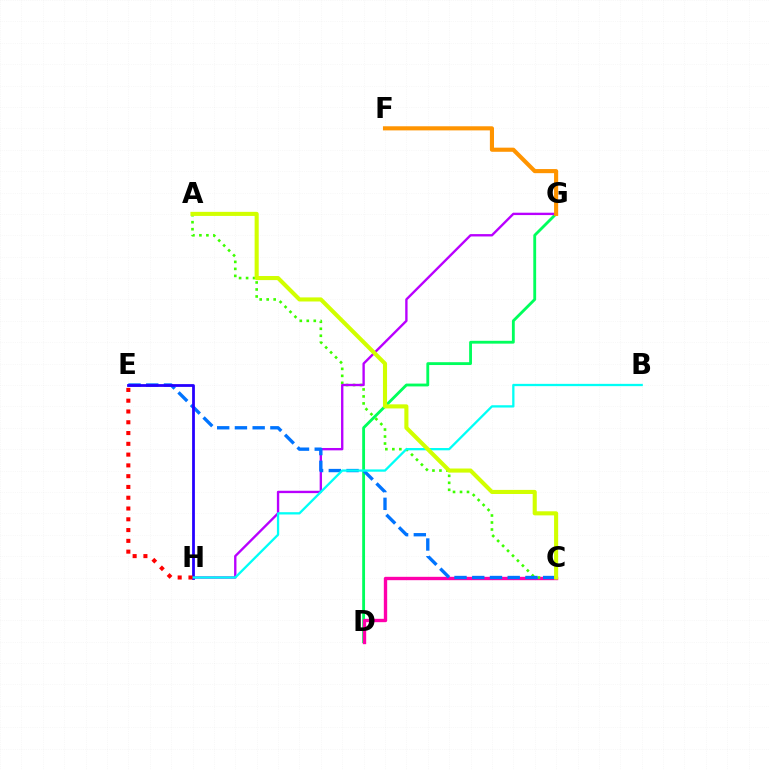{('D', 'G'): [{'color': '#00ff5c', 'line_style': 'solid', 'thickness': 2.04}], ('C', 'D'): [{'color': '#ff00ac', 'line_style': 'solid', 'thickness': 2.42}], ('A', 'C'): [{'color': '#3dff00', 'line_style': 'dotted', 'thickness': 1.9}, {'color': '#d1ff00', 'line_style': 'solid', 'thickness': 2.94}], ('G', 'H'): [{'color': '#b900ff', 'line_style': 'solid', 'thickness': 1.7}], ('C', 'E'): [{'color': '#0074ff', 'line_style': 'dashed', 'thickness': 2.41}], ('E', 'H'): [{'color': '#2500ff', 'line_style': 'solid', 'thickness': 2.0}, {'color': '#ff0000', 'line_style': 'dotted', 'thickness': 2.93}], ('B', 'H'): [{'color': '#00fff6', 'line_style': 'solid', 'thickness': 1.65}], ('F', 'G'): [{'color': '#ff9400', 'line_style': 'solid', 'thickness': 2.96}]}